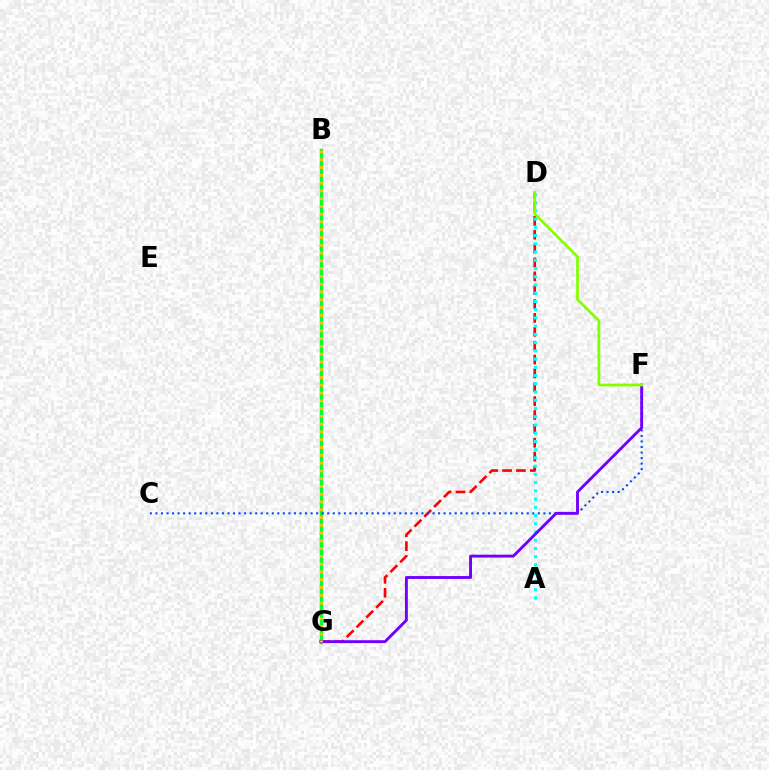{('B', 'G'): [{'color': '#ff00cf', 'line_style': 'solid', 'thickness': 2.21}, {'color': '#00ff39', 'line_style': 'solid', 'thickness': 2.45}, {'color': '#ffbd00', 'line_style': 'dotted', 'thickness': 2.11}], ('D', 'G'): [{'color': '#ff0000', 'line_style': 'dashed', 'thickness': 1.88}], ('A', 'D'): [{'color': '#00fff6', 'line_style': 'dotted', 'thickness': 2.24}], ('C', 'F'): [{'color': '#004bff', 'line_style': 'dotted', 'thickness': 1.51}], ('F', 'G'): [{'color': '#7200ff', 'line_style': 'solid', 'thickness': 2.08}], ('D', 'F'): [{'color': '#84ff00', 'line_style': 'solid', 'thickness': 1.98}]}